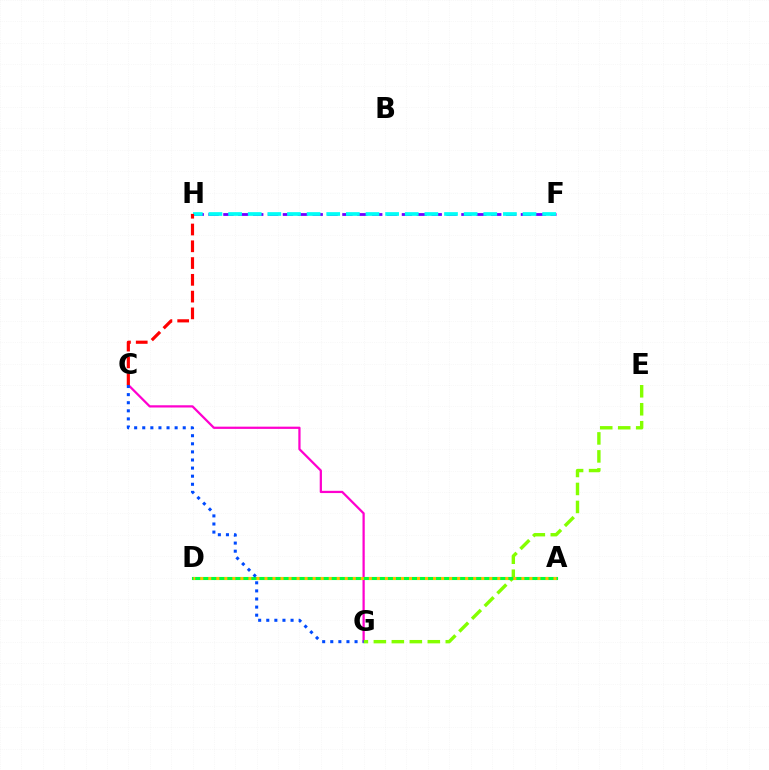{('F', 'H'): [{'color': '#7200ff', 'line_style': 'dashed', 'thickness': 2.02}, {'color': '#00fff6', 'line_style': 'dashed', 'thickness': 2.67}], ('C', 'G'): [{'color': '#ff00cf', 'line_style': 'solid', 'thickness': 1.62}, {'color': '#004bff', 'line_style': 'dotted', 'thickness': 2.2}], ('E', 'G'): [{'color': '#84ff00', 'line_style': 'dashed', 'thickness': 2.44}], ('A', 'D'): [{'color': '#00ff39', 'line_style': 'solid', 'thickness': 2.23}, {'color': '#ffbd00', 'line_style': 'dotted', 'thickness': 2.18}], ('C', 'H'): [{'color': '#ff0000', 'line_style': 'dashed', 'thickness': 2.28}]}